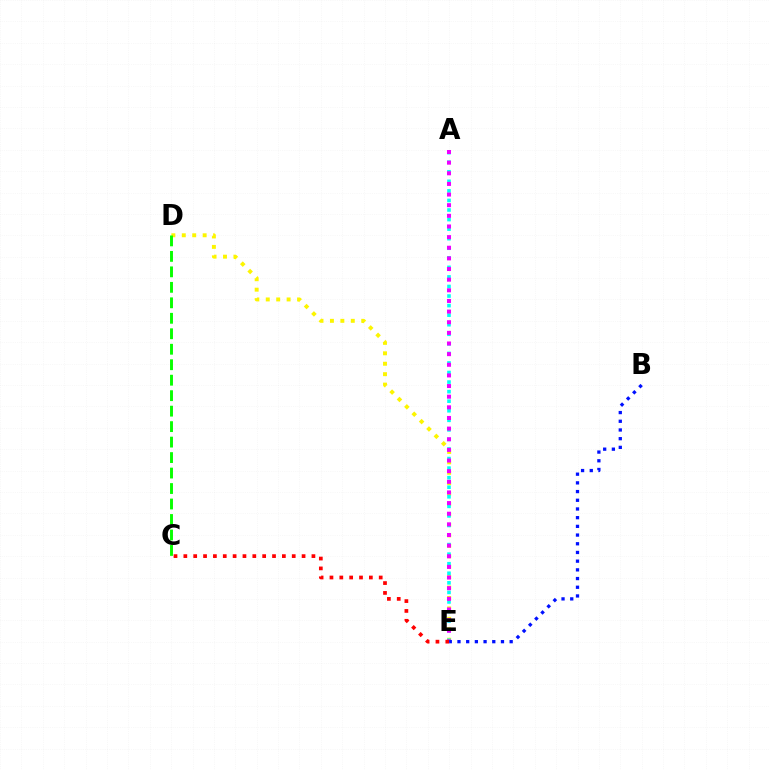{('D', 'E'): [{'color': '#fcf500', 'line_style': 'dotted', 'thickness': 2.83}], ('C', 'D'): [{'color': '#08ff00', 'line_style': 'dashed', 'thickness': 2.1}], ('A', 'E'): [{'color': '#00fff6', 'line_style': 'dotted', 'thickness': 2.6}, {'color': '#ee00ff', 'line_style': 'dotted', 'thickness': 2.89}], ('C', 'E'): [{'color': '#ff0000', 'line_style': 'dotted', 'thickness': 2.68}], ('B', 'E'): [{'color': '#0010ff', 'line_style': 'dotted', 'thickness': 2.36}]}